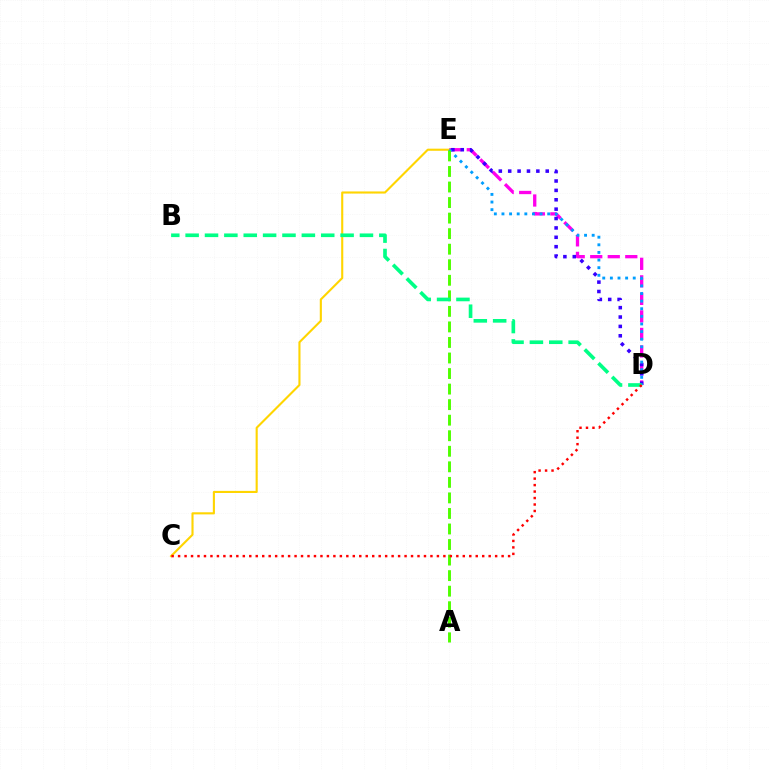{('D', 'E'): [{'color': '#ff00ed', 'line_style': 'dashed', 'thickness': 2.38}, {'color': '#3700ff', 'line_style': 'dotted', 'thickness': 2.55}, {'color': '#009eff', 'line_style': 'dotted', 'thickness': 2.07}], ('C', 'E'): [{'color': '#ffd500', 'line_style': 'solid', 'thickness': 1.52}], ('A', 'E'): [{'color': '#4fff00', 'line_style': 'dashed', 'thickness': 2.11}], ('B', 'D'): [{'color': '#00ff86', 'line_style': 'dashed', 'thickness': 2.63}], ('C', 'D'): [{'color': '#ff0000', 'line_style': 'dotted', 'thickness': 1.76}]}